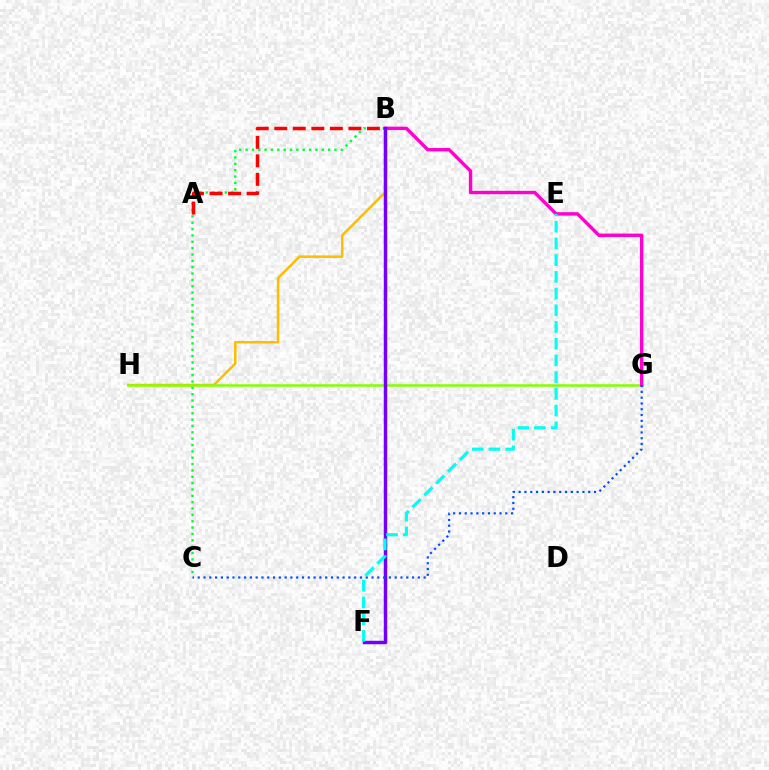{('B', 'H'): [{'color': '#ffbd00', 'line_style': 'solid', 'thickness': 1.79}], ('G', 'H'): [{'color': '#84ff00', 'line_style': 'solid', 'thickness': 1.81}], ('B', 'C'): [{'color': '#00ff39', 'line_style': 'dotted', 'thickness': 1.73}], ('B', 'G'): [{'color': '#ff00cf', 'line_style': 'solid', 'thickness': 2.45}], ('B', 'F'): [{'color': '#7200ff', 'line_style': 'solid', 'thickness': 2.48}], ('C', 'G'): [{'color': '#004bff', 'line_style': 'dotted', 'thickness': 1.57}], ('E', 'F'): [{'color': '#00fff6', 'line_style': 'dashed', 'thickness': 2.27}], ('A', 'B'): [{'color': '#ff0000', 'line_style': 'dashed', 'thickness': 2.52}]}